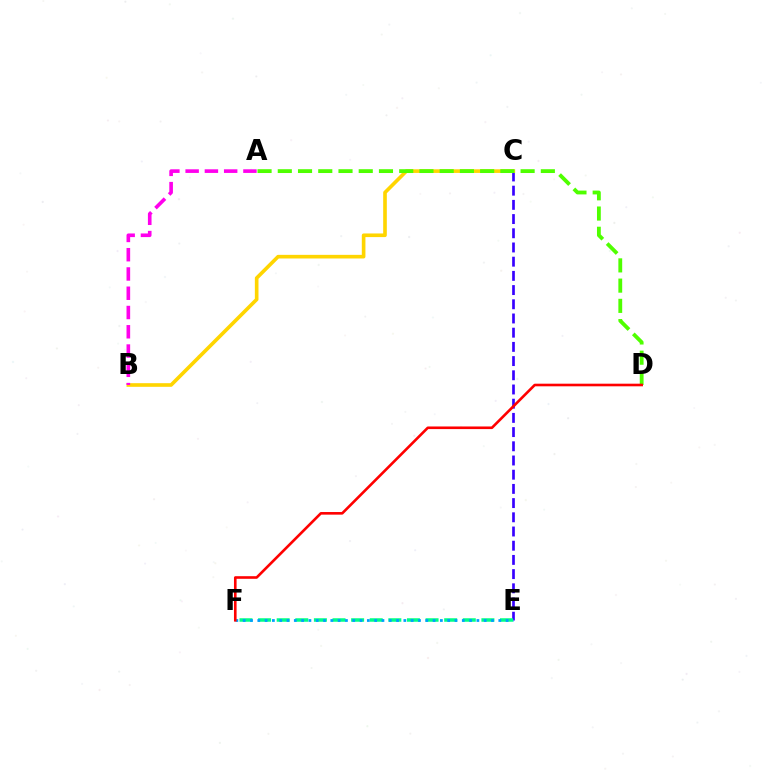{('C', 'E'): [{'color': '#3700ff', 'line_style': 'dashed', 'thickness': 1.93}], ('B', 'C'): [{'color': '#ffd500', 'line_style': 'solid', 'thickness': 2.62}], ('E', 'F'): [{'color': '#00ff86', 'line_style': 'dashed', 'thickness': 2.53}, {'color': '#009eff', 'line_style': 'dotted', 'thickness': 1.98}], ('A', 'D'): [{'color': '#4fff00', 'line_style': 'dashed', 'thickness': 2.75}], ('D', 'F'): [{'color': '#ff0000', 'line_style': 'solid', 'thickness': 1.89}], ('A', 'B'): [{'color': '#ff00ed', 'line_style': 'dashed', 'thickness': 2.62}]}